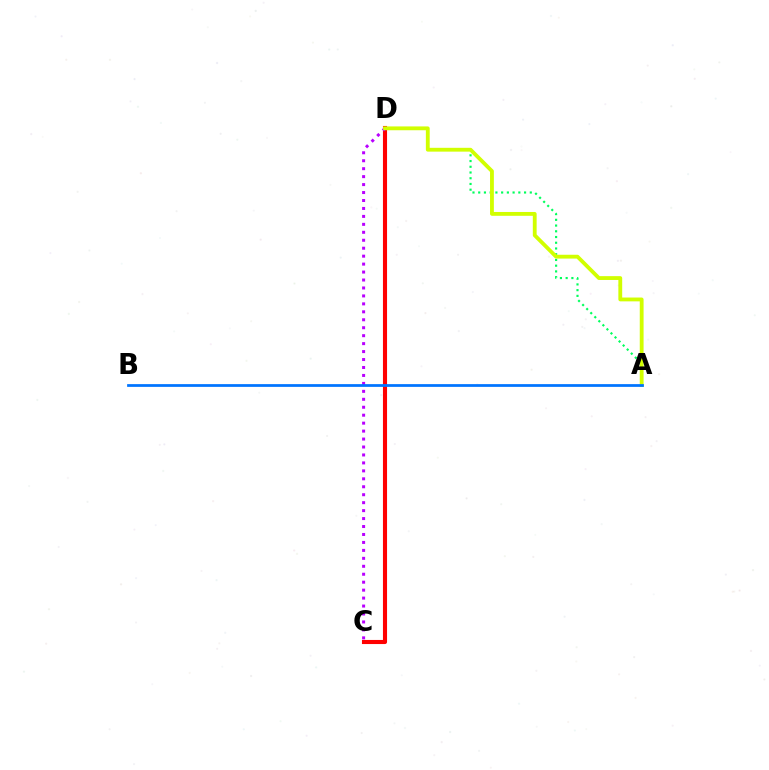{('C', 'D'): [{'color': '#ff0000', 'line_style': 'solid', 'thickness': 2.95}, {'color': '#b900ff', 'line_style': 'dotted', 'thickness': 2.16}], ('A', 'D'): [{'color': '#00ff5c', 'line_style': 'dotted', 'thickness': 1.56}, {'color': '#d1ff00', 'line_style': 'solid', 'thickness': 2.76}], ('A', 'B'): [{'color': '#0074ff', 'line_style': 'solid', 'thickness': 1.98}]}